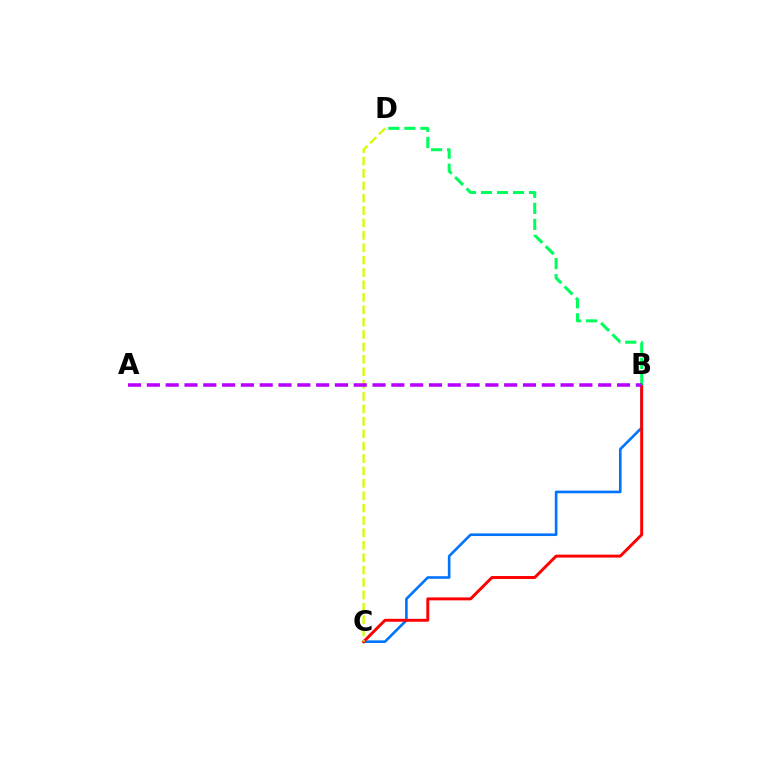{('B', 'C'): [{'color': '#0074ff', 'line_style': 'solid', 'thickness': 1.89}, {'color': '#ff0000', 'line_style': 'solid', 'thickness': 2.12}], ('C', 'D'): [{'color': '#d1ff00', 'line_style': 'dashed', 'thickness': 1.68}], ('B', 'D'): [{'color': '#00ff5c', 'line_style': 'dashed', 'thickness': 2.18}], ('A', 'B'): [{'color': '#b900ff', 'line_style': 'dashed', 'thickness': 2.55}]}